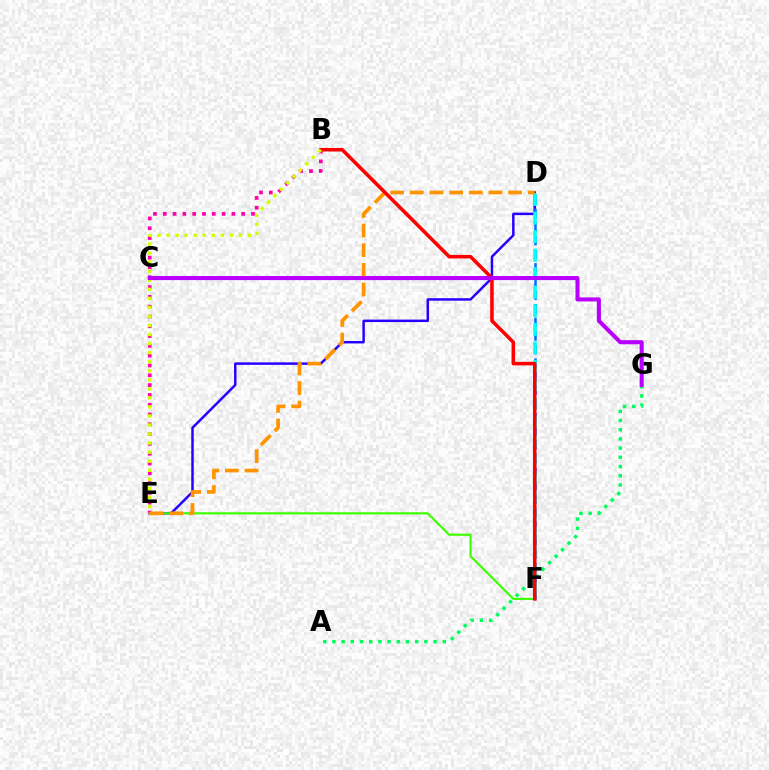{('D', 'E'): [{'color': '#2500ff', 'line_style': 'solid', 'thickness': 1.78}, {'color': '#ff9400', 'line_style': 'dashed', 'thickness': 2.67}], ('A', 'G'): [{'color': '#00ff5c', 'line_style': 'dotted', 'thickness': 2.5}], ('B', 'E'): [{'color': '#ff00ac', 'line_style': 'dotted', 'thickness': 2.66}, {'color': '#d1ff00', 'line_style': 'dotted', 'thickness': 2.46}], ('D', 'F'): [{'color': '#0074ff', 'line_style': 'dashed', 'thickness': 1.85}, {'color': '#00fff6', 'line_style': 'dashed', 'thickness': 2.52}], ('E', 'F'): [{'color': '#3dff00', 'line_style': 'solid', 'thickness': 1.55}], ('B', 'F'): [{'color': '#ff0000', 'line_style': 'solid', 'thickness': 2.55}], ('C', 'G'): [{'color': '#b900ff', 'line_style': 'solid', 'thickness': 2.92}]}